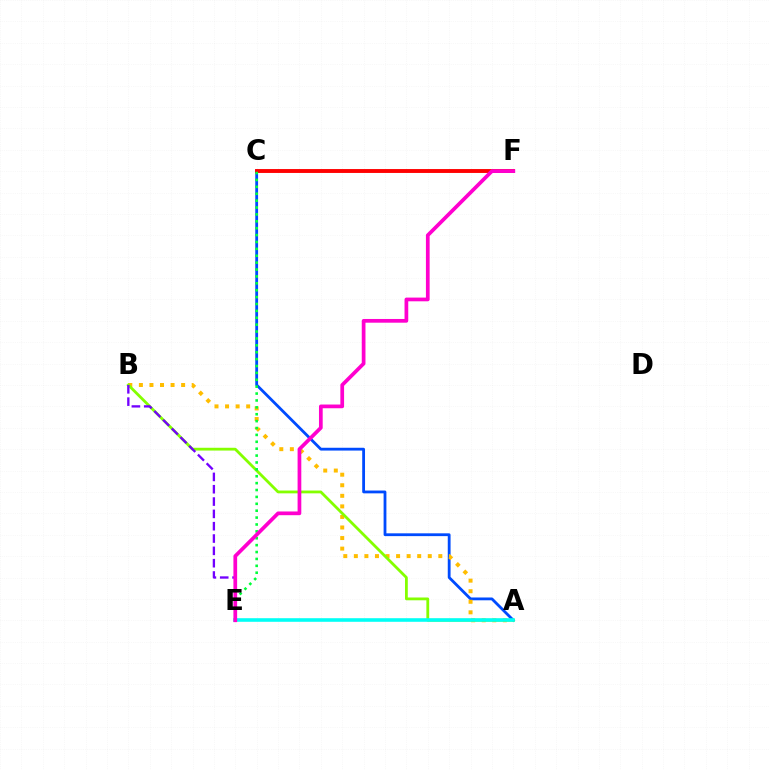{('A', 'C'): [{'color': '#004bff', 'line_style': 'solid', 'thickness': 2.02}], ('A', 'B'): [{'color': '#ffbd00', 'line_style': 'dotted', 'thickness': 2.87}, {'color': '#84ff00', 'line_style': 'solid', 'thickness': 2.01}], ('C', 'F'): [{'color': '#ff0000', 'line_style': 'solid', 'thickness': 2.8}], ('A', 'E'): [{'color': '#00fff6', 'line_style': 'solid', 'thickness': 2.58}], ('B', 'E'): [{'color': '#7200ff', 'line_style': 'dashed', 'thickness': 1.67}], ('C', 'E'): [{'color': '#00ff39', 'line_style': 'dotted', 'thickness': 1.87}], ('E', 'F'): [{'color': '#ff00cf', 'line_style': 'solid', 'thickness': 2.68}]}